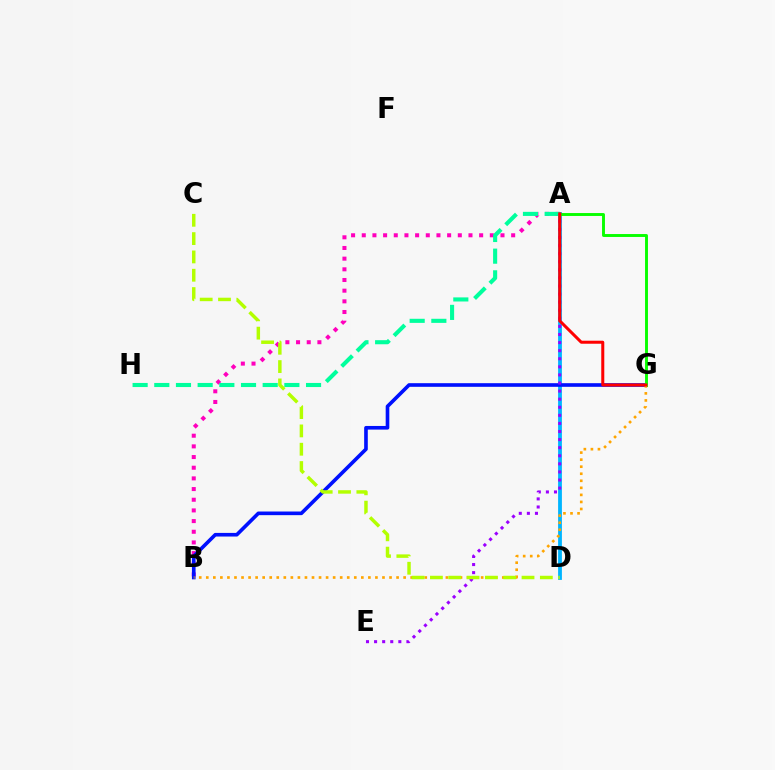{('A', 'D'): [{'color': '#00b5ff', 'line_style': 'solid', 'thickness': 2.74}], ('A', 'B'): [{'color': '#ff00bd', 'line_style': 'dotted', 'thickness': 2.9}], ('A', 'H'): [{'color': '#00ff9d', 'line_style': 'dashed', 'thickness': 2.95}], ('B', 'G'): [{'color': '#0010ff', 'line_style': 'solid', 'thickness': 2.62}, {'color': '#ffa500', 'line_style': 'dotted', 'thickness': 1.91}], ('A', 'G'): [{'color': '#08ff00', 'line_style': 'solid', 'thickness': 2.1}, {'color': '#ff0000', 'line_style': 'solid', 'thickness': 2.18}], ('A', 'E'): [{'color': '#9b00ff', 'line_style': 'dotted', 'thickness': 2.2}], ('C', 'D'): [{'color': '#b3ff00', 'line_style': 'dashed', 'thickness': 2.49}]}